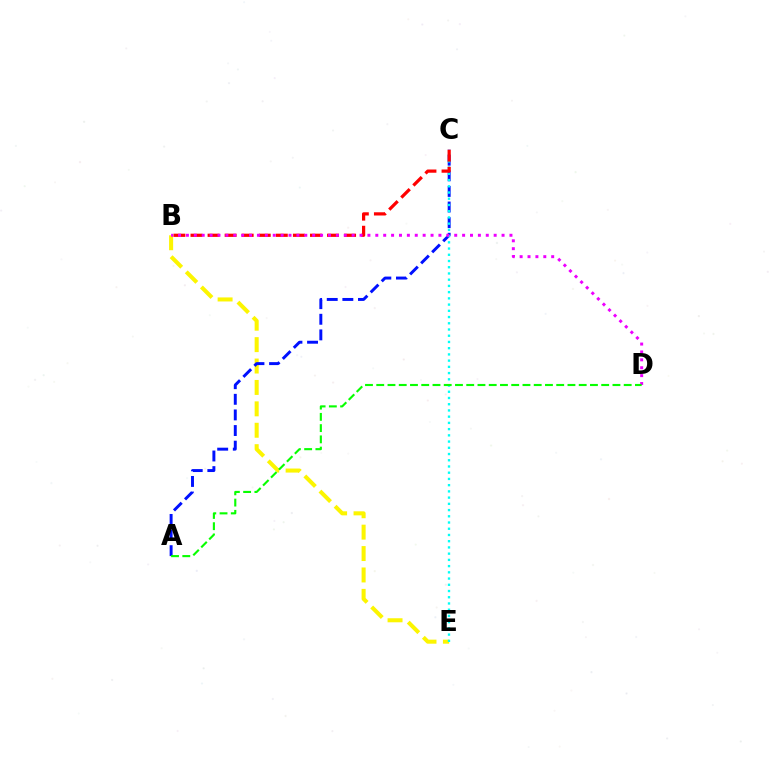{('B', 'E'): [{'color': '#fcf500', 'line_style': 'dashed', 'thickness': 2.91}], ('A', 'C'): [{'color': '#0010ff', 'line_style': 'dashed', 'thickness': 2.12}], ('C', 'E'): [{'color': '#00fff6', 'line_style': 'dotted', 'thickness': 1.69}], ('B', 'C'): [{'color': '#ff0000', 'line_style': 'dashed', 'thickness': 2.32}], ('B', 'D'): [{'color': '#ee00ff', 'line_style': 'dotted', 'thickness': 2.14}], ('A', 'D'): [{'color': '#08ff00', 'line_style': 'dashed', 'thickness': 1.53}]}